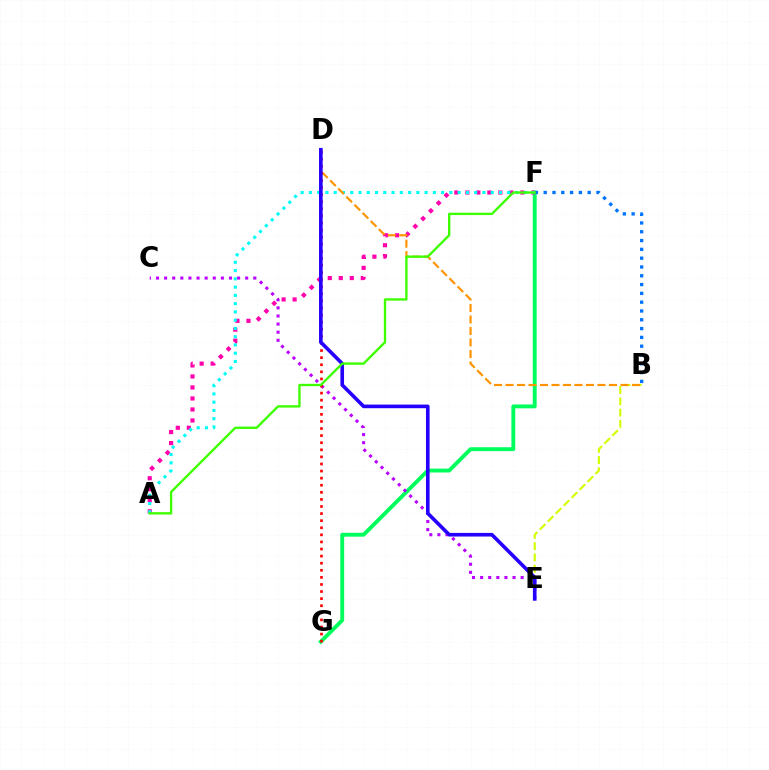{('F', 'G'): [{'color': '#00ff5c', 'line_style': 'solid', 'thickness': 2.79}], ('A', 'F'): [{'color': '#ff00ac', 'line_style': 'dotted', 'thickness': 2.99}, {'color': '#00fff6', 'line_style': 'dotted', 'thickness': 2.24}, {'color': '#3dff00', 'line_style': 'solid', 'thickness': 1.7}], ('B', 'E'): [{'color': '#d1ff00', 'line_style': 'dashed', 'thickness': 1.53}], ('C', 'E'): [{'color': '#b900ff', 'line_style': 'dotted', 'thickness': 2.2}], ('B', 'F'): [{'color': '#0074ff', 'line_style': 'dotted', 'thickness': 2.39}], ('B', 'D'): [{'color': '#ff9400', 'line_style': 'dashed', 'thickness': 1.56}], ('D', 'G'): [{'color': '#ff0000', 'line_style': 'dotted', 'thickness': 1.93}], ('D', 'E'): [{'color': '#2500ff', 'line_style': 'solid', 'thickness': 2.61}]}